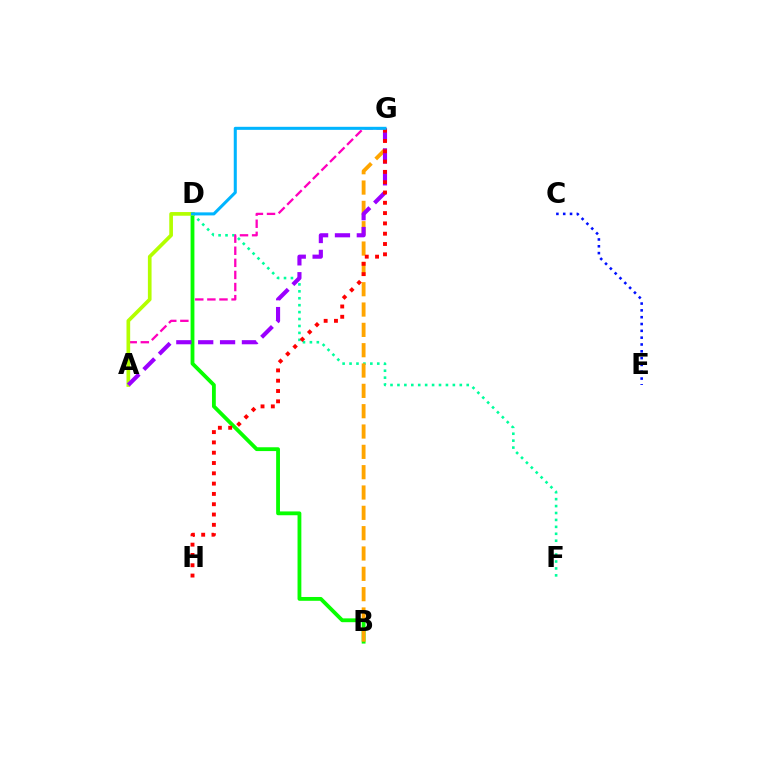{('D', 'F'): [{'color': '#00ff9d', 'line_style': 'dotted', 'thickness': 1.88}], ('A', 'G'): [{'color': '#ff00bd', 'line_style': 'dashed', 'thickness': 1.64}, {'color': '#9b00ff', 'line_style': 'dashed', 'thickness': 2.97}], ('B', 'D'): [{'color': '#08ff00', 'line_style': 'solid', 'thickness': 2.75}], ('B', 'G'): [{'color': '#ffa500', 'line_style': 'dashed', 'thickness': 2.76}], ('A', 'D'): [{'color': '#b3ff00', 'line_style': 'solid', 'thickness': 2.65}], ('C', 'E'): [{'color': '#0010ff', 'line_style': 'dotted', 'thickness': 1.85}], ('G', 'H'): [{'color': '#ff0000', 'line_style': 'dotted', 'thickness': 2.8}], ('D', 'G'): [{'color': '#00b5ff', 'line_style': 'solid', 'thickness': 2.19}]}